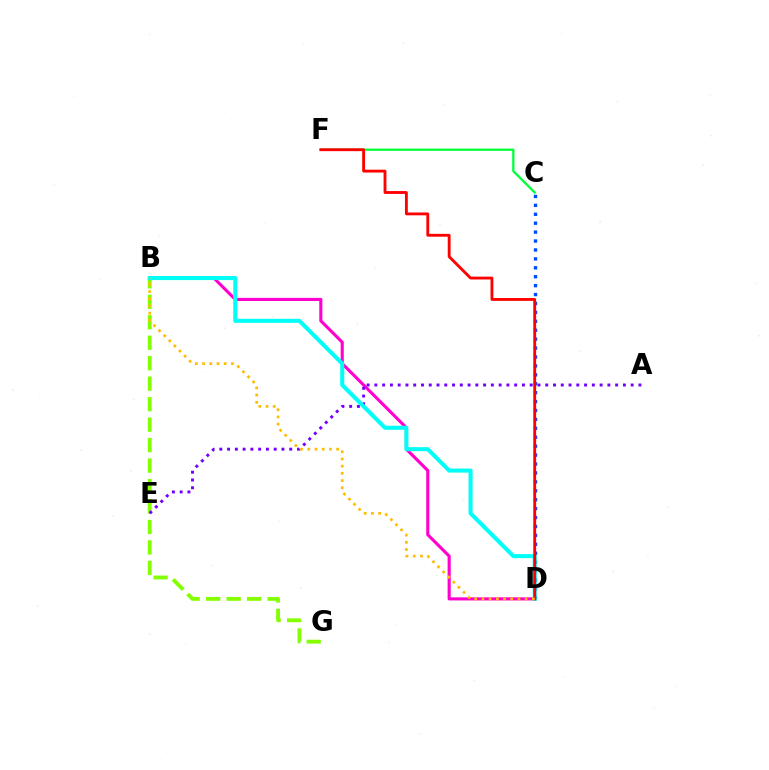{('C', 'D'): [{'color': '#004bff', 'line_style': 'dotted', 'thickness': 2.42}], ('B', 'G'): [{'color': '#84ff00', 'line_style': 'dashed', 'thickness': 2.78}], ('C', 'F'): [{'color': '#00ff39', 'line_style': 'solid', 'thickness': 1.65}], ('B', 'D'): [{'color': '#ff00cf', 'line_style': 'solid', 'thickness': 2.24}, {'color': '#00fff6', 'line_style': 'solid', 'thickness': 2.92}, {'color': '#ffbd00', 'line_style': 'dotted', 'thickness': 1.96}], ('A', 'E'): [{'color': '#7200ff', 'line_style': 'dotted', 'thickness': 2.11}], ('D', 'F'): [{'color': '#ff0000', 'line_style': 'solid', 'thickness': 2.05}]}